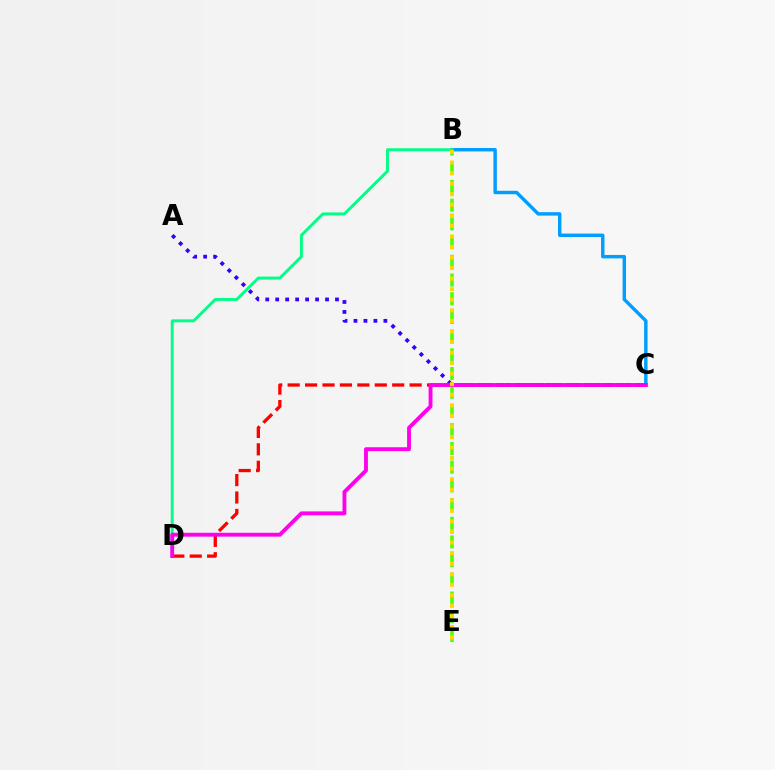{('B', 'C'): [{'color': '#009eff', 'line_style': 'solid', 'thickness': 2.46}], ('A', 'C'): [{'color': '#3700ff', 'line_style': 'dotted', 'thickness': 2.71}], ('C', 'D'): [{'color': '#ff0000', 'line_style': 'dashed', 'thickness': 2.37}, {'color': '#ff00ed', 'line_style': 'solid', 'thickness': 2.78}], ('B', 'D'): [{'color': '#00ff86', 'line_style': 'solid', 'thickness': 2.12}], ('B', 'E'): [{'color': '#4fff00', 'line_style': 'dashed', 'thickness': 2.54}, {'color': '#ffd500', 'line_style': 'dotted', 'thickness': 2.87}]}